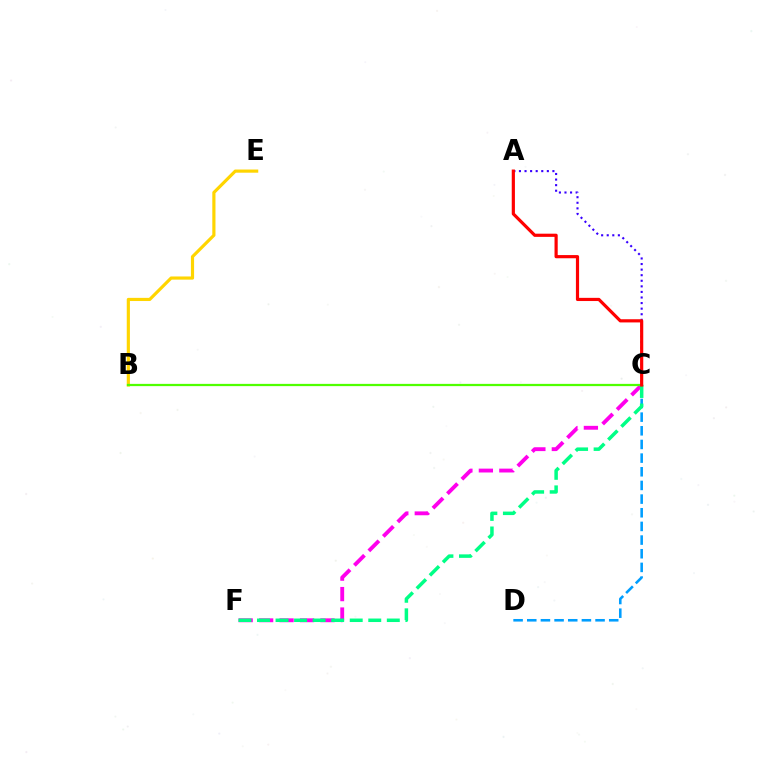{('B', 'E'): [{'color': '#ffd500', 'line_style': 'solid', 'thickness': 2.28}], ('A', 'C'): [{'color': '#3700ff', 'line_style': 'dotted', 'thickness': 1.51}, {'color': '#ff0000', 'line_style': 'solid', 'thickness': 2.29}], ('C', 'F'): [{'color': '#ff00ed', 'line_style': 'dashed', 'thickness': 2.78}, {'color': '#00ff86', 'line_style': 'dashed', 'thickness': 2.52}], ('C', 'D'): [{'color': '#009eff', 'line_style': 'dashed', 'thickness': 1.86}], ('B', 'C'): [{'color': '#4fff00', 'line_style': 'solid', 'thickness': 1.62}]}